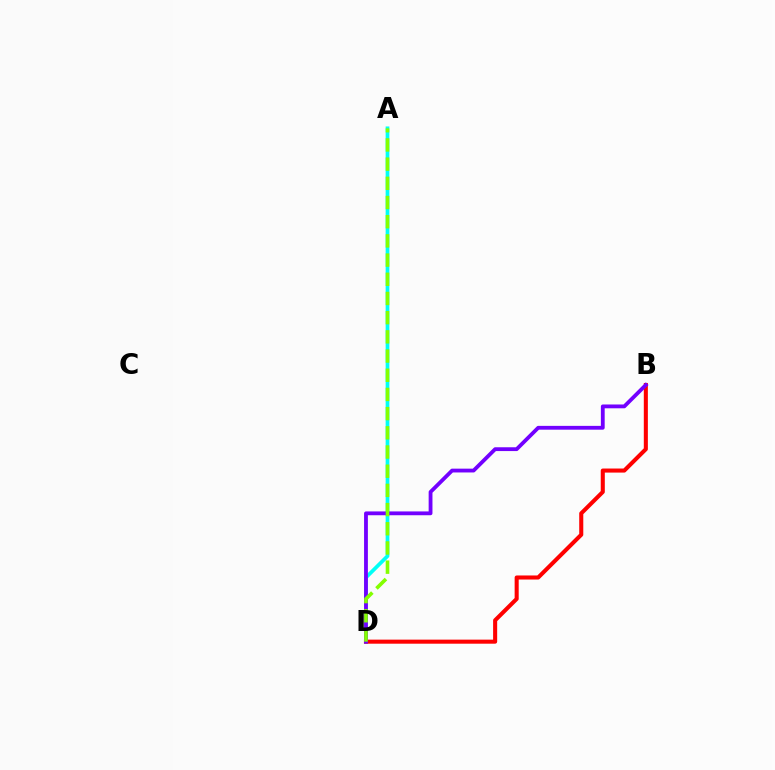{('A', 'D'): [{'color': '#00fff6', 'line_style': 'solid', 'thickness': 2.68}, {'color': '#84ff00', 'line_style': 'dashed', 'thickness': 2.61}], ('B', 'D'): [{'color': '#ff0000', 'line_style': 'solid', 'thickness': 2.92}, {'color': '#7200ff', 'line_style': 'solid', 'thickness': 2.74}]}